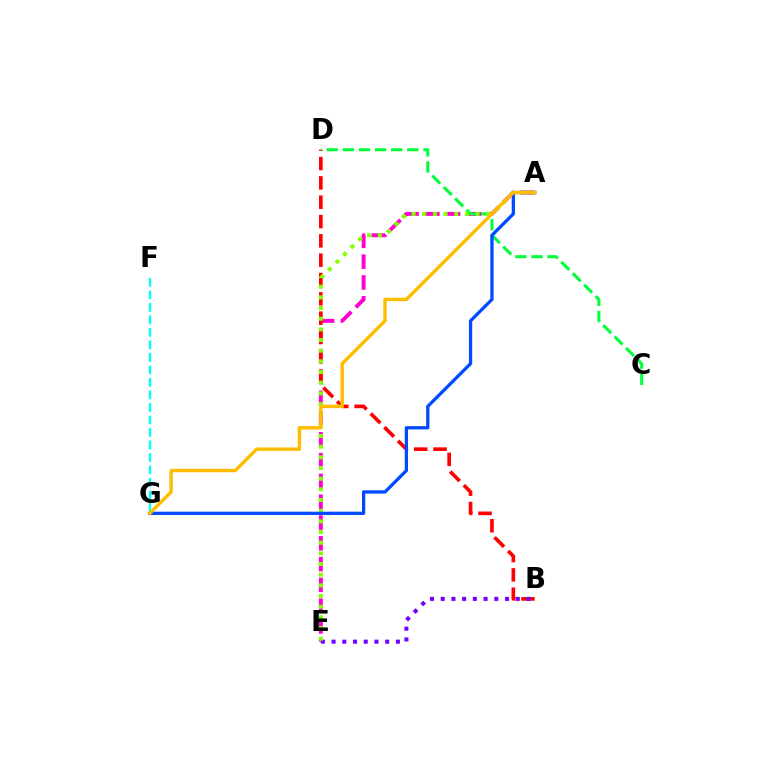{('A', 'E'): [{'color': '#ff00cf', 'line_style': 'dashed', 'thickness': 2.82}, {'color': '#84ff00', 'line_style': 'dotted', 'thickness': 2.9}], ('B', 'D'): [{'color': '#ff0000', 'line_style': 'dashed', 'thickness': 2.63}], ('B', 'E'): [{'color': '#7200ff', 'line_style': 'dotted', 'thickness': 2.91}], ('C', 'D'): [{'color': '#00ff39', 'line_style': 'dashed', 'thickness': 2.19}], ('F', 'G'): [{'color': '#00fff6', 'line_style': 'dashed', 'thickness': 1.7}], ('A', 'G'): [{'color': '#004bff', 'line_style': 'solid', 'thickness': 2.36}, {'color': '#ffbd00', 'line_style': 'solid', 'thickness': 2.46}]}